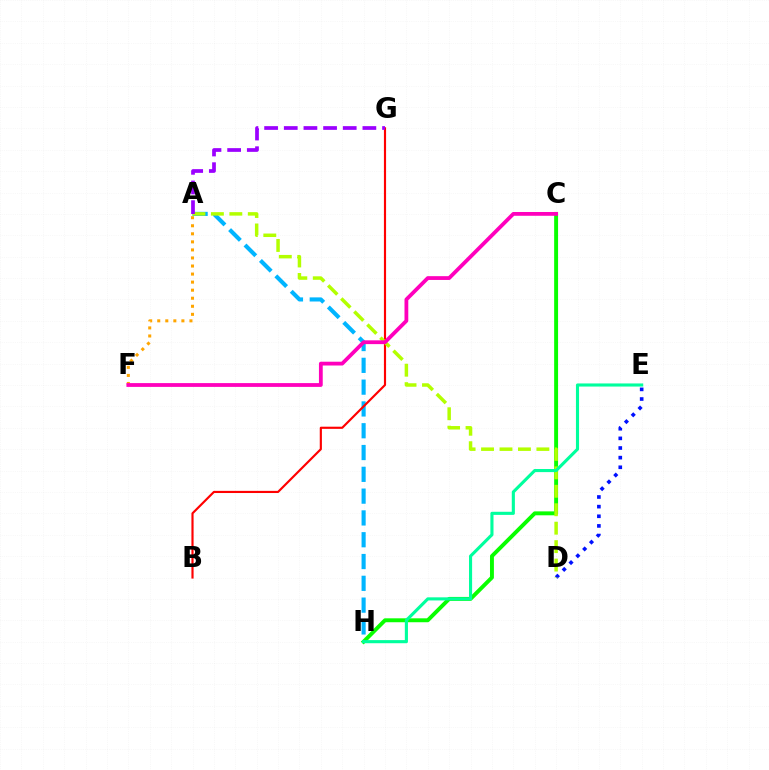{('A', 'H'): [{'color': '#00b5ff', 'line_style': 'dashed', 'thickness': 2.96}], ('B', 'G'): [{'color': '#ff0000', 'line_style': 'solid', 'thickness': 1.55}], ('C', 'H'): [{'color': '#08ff00', 'line_style': 'solid', 'thickness': 2.82}], ('D', 'E'): [{'color': '#0010ff', 'line_style': 'dotted', 'thickness': 2.62}], ('A', 'D'): [{'color': '#b3ff00', 'line_style': 'dashed', 'thickness': 2.51}], ('A', 'F'): [{'color': '#ffa500', 'line_style': 'dotted', 'thickness': 2.19}], ('E', 'H'): [{'color': '#00ff9d', 'line_style': 'solid', 'thickness': 2.24}], ('C', 'F'): [{'color': '#ff00bd', 'line_style': 'solid', 'thickness': 2.73}], ('A', 'G'): [{'color': '#9b00ff', 'line_style': 'dashed', 'thickness': 2.67}]}